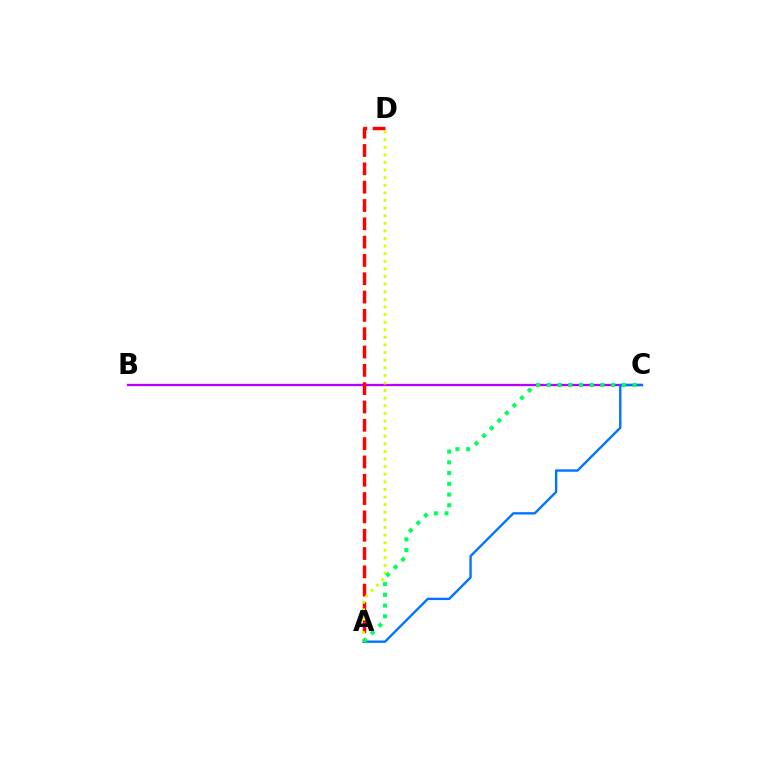{('B', 'C'): [{'color': '#b900ff', 'line_style': 'solid', 'thickness': 1.66}], ('A', 'D'): [{'color': '#ff0000', 'line_style': 'dashed', 'thickness': 2.49}, {'color': '#d1ff00', 'line_style': 'dotted', 'thickness': 2.07}], ('A', 'C'): [{'color': '#0074ff', 'line_style': 'solid', 'thickness': 1.71}, {'color': '#00ff5c', 'line_style': 'dotted', 'thickness': 2.91}]}